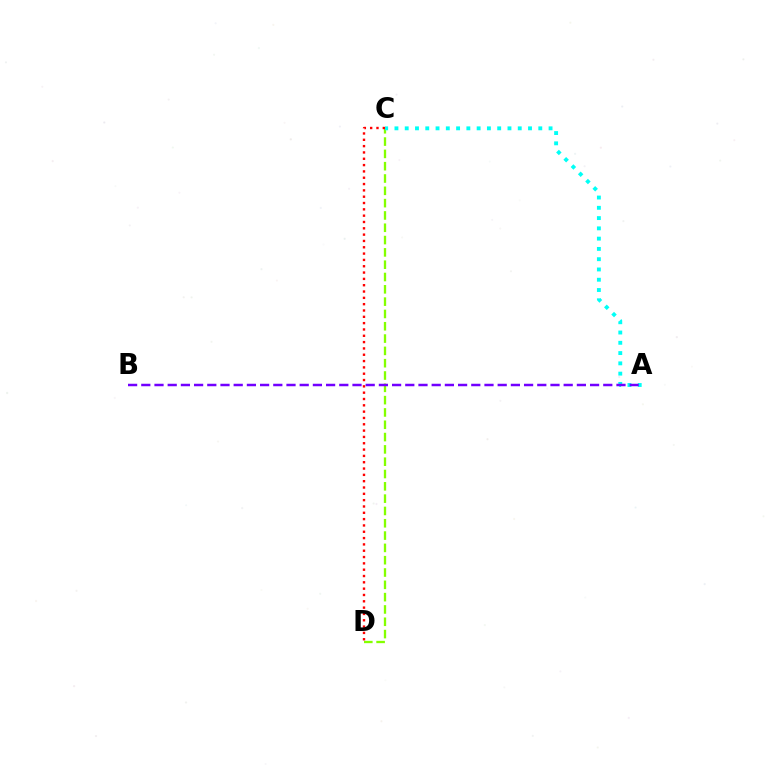{('C', 'D'): [{'color': '#84ff00', 'line_style': 'dashed', 'thickness': 1.67}, {'color': '#ff0000', 'line_style': 'dotted', 'thickness': 1.72}], ('A', 'C'): [{'color': '#00fff6', 'line_style': 'dotted', 'thickness': 2.79}], ('A', 'B'): [{'color': '#7200ff', 'line_style': 'dashed', 'thickness': 1.79}]}